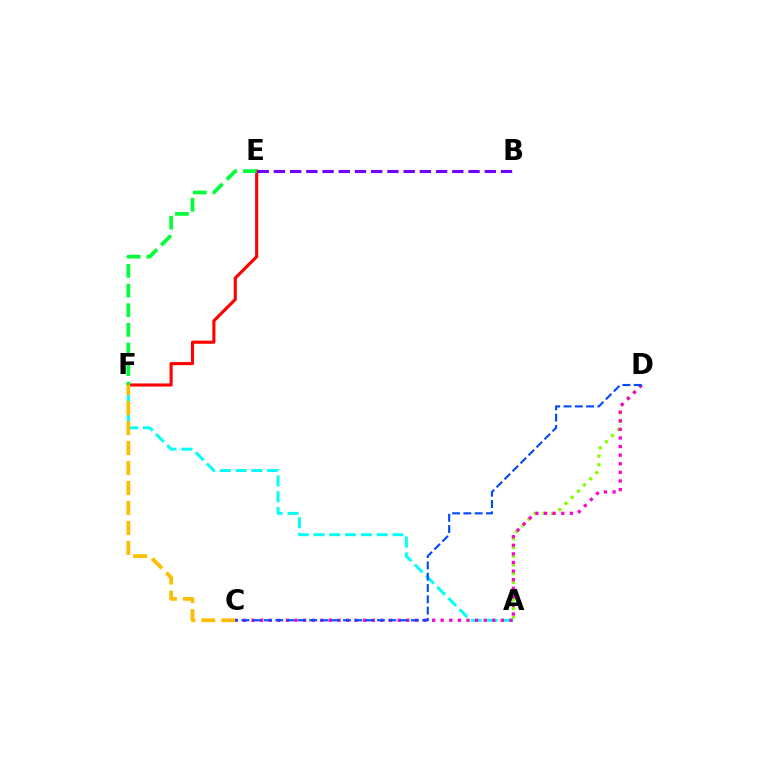{('A', 'D'): [{'color': '#84ff00', 'line_style': 'dotted', 'thickness': 2.37}], ('E', 'F'): [{'color': '#ff0000', 'line_style': 'solid', 'thickness': 2.24}, {'color': '#00ff39', 'line_style': 'dashed', 'thickness': 2.67}], ('A', 'F'): [{'color': '#00fff6', 'line_style': 'dashed', 'thickness': 2.14}], ('C', 'F'): [{'color': '#ffbd00', 'line_style': 'dashed', 'thickness': 2.71}], ('C', 'D'): [{'color': '#ff00cf', 'line_style': 'dotted', 'thickness': 2.34}, {'color': '#004bff', 'line_style': 'dashed', 'thickness': 1.53}], ('B', 'E'): [{'color': '#7200ff', 'line_style': 'dashed', 'thickness': 2.2}]}